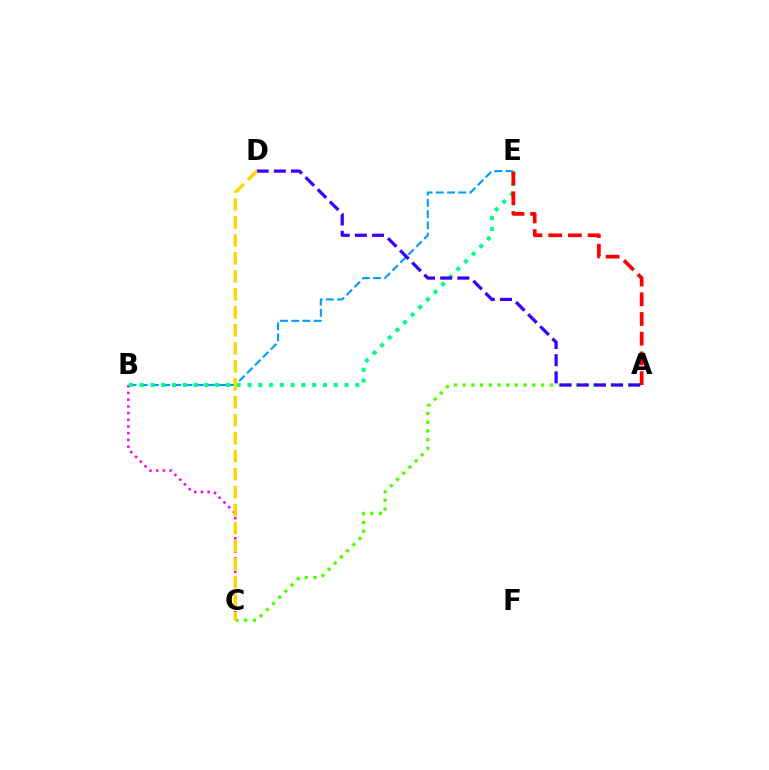{('B', 'C'): [{'color': '#ff00ed', 'line_style': 'dotted', 'thickness': 1.82}], ('A', 'C'): [{'color': '#4fff00', 'line_style': 'dotted', 'thickness': 2.37}], ('B', 'E'): [{'color': '#009eff', 'line_style': 'dashed', 'thickness': 1.52}, {'color': '#00ff86', 'line_style': 'dotted', 'thickness': 2.93}], ('A', 'E'): [{'color': '#ff0000', 'line_style': 'dashed', 'thickness': 2.68}], ('A', 'D'): [{'color': '#3700ff', 'line_style': 'dashed', 'thickness': 2.33}], ('C', 'D'): [{'color': '#ffd500', 'line_style': 'dashed', 'thickness': 2.44}]}